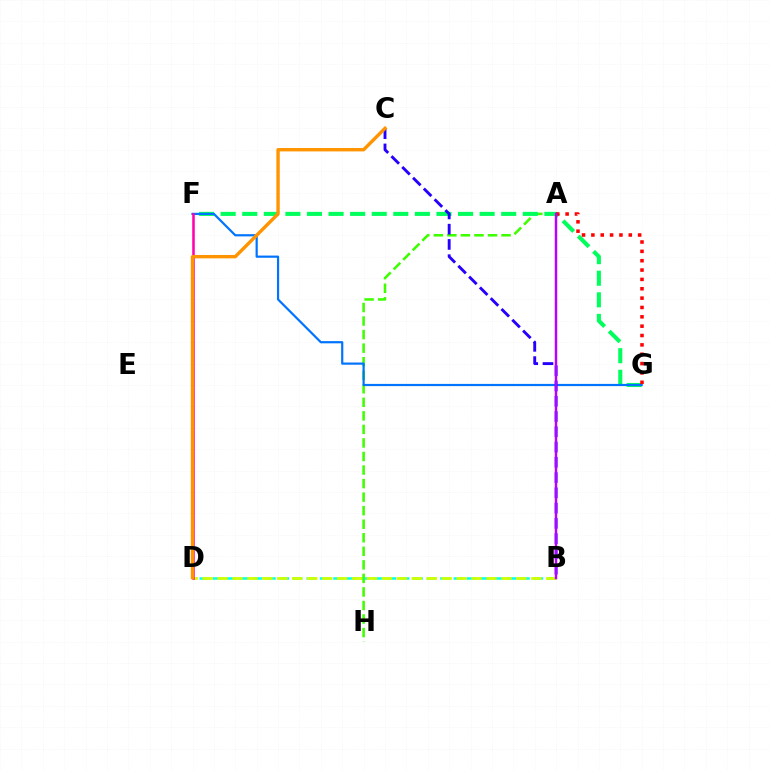{('B', 'D'): [{'color': '#00fff6', 'line_style': 'dashed', 'thickness': 1.82}, {'color': '#d1ff00', 'line_style': 'dashed', 'thickness': 2.03}], ('A', 'H'): [{'color': '#3dff00', 'line_style': 'dashed', 'thickness': 1.84}], ('F', 'G'): [{'color': '#00ff5c', 'line_style': 'dashed', 'thickness': 2.93}, {'color': '#0074ff', 'line_style': 'solid', 'thickness': 1.58}], ('D', 'F'): [{'color': '#ff00ac', 'line_style': 'solid', 'thickness': 1.82}], ('B', 'C'): [{'color': '#2500ff', 'line_style': 'dashed', 'thickness': 2.07}], ('A', 'G'): [{'color': '#ff0000', 'line_style': 'dotted', 'thickness': 2.54}], ('C', 'D'): [{'color': '#ff9400', 'line_style': 'solid', 'thickness': 2.44}], ('A', 'B'): [{'color': '#b900ff', 'line_style': 'solid', 'thickness': 1.77}]}